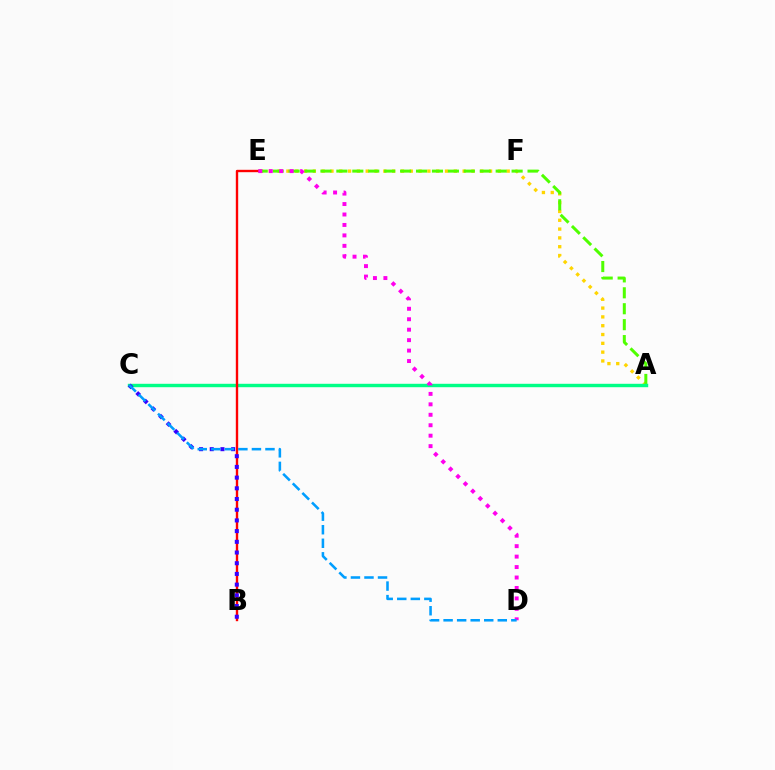{('A', 'E'): [{'color': '#ffd500', 'line_style': 'dotted', 'thickness': 2.39}, {'color': '#4fff00', 'line_style': 'dashed', 'thickness': 2.16}], ('A', 'C'): [{'color': '#00ff86', 'line_style': 'solid', 'thickness': 2.46}], ('B', 'E'): [{'color': '#ff0000', 'line_style': 'solid', 'thickness': 1.71}], ('B', 'C'): [{'color': '#3700ff', 'line_style': 'dotted', 'thickness': 2.91}], ('D', 'E'): [{'color': '#ff00ed', 'line_style': 'dotted', 'thickness': 2.84}], ('C', 'D'): [{'color': '#009eff', 'line_style': 'dashed', 'thickness': 1.84}]}